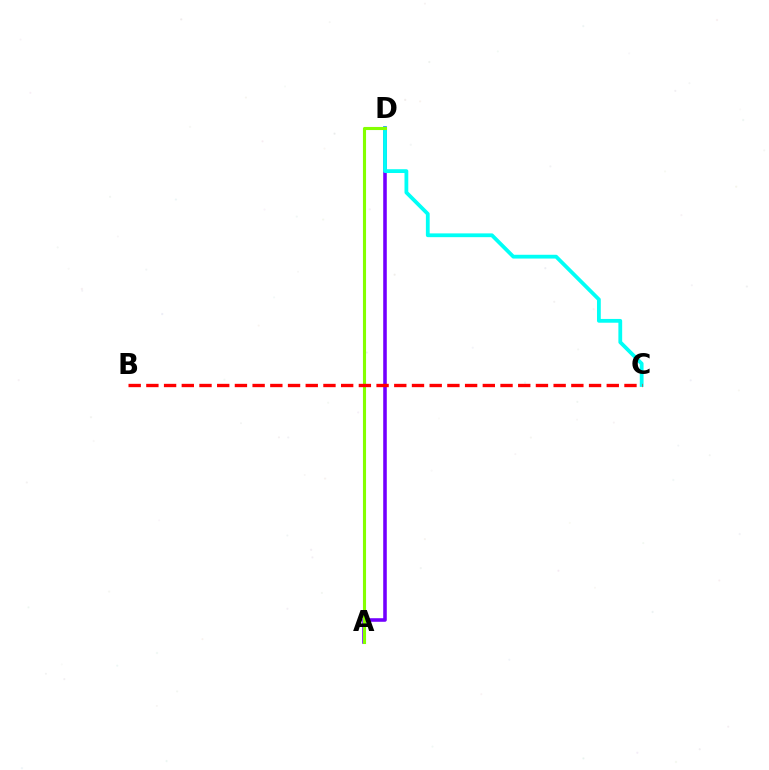{('A', 'D'): [{'color': '#7200ff', 'line_style': 'solid', 'thickness': 2.57}, {'color': '#84ff00', 'line_style': 'solid', 'thickness': 2.23}], ('C', 'D'): [{'color': '#00fff6', 'line_style': 'solid', 'thickness': 2.72}], ('B', 'C'): [{'color': '#ff0000', 'line_style': 'dashed', 'thickness': 2.41}]}